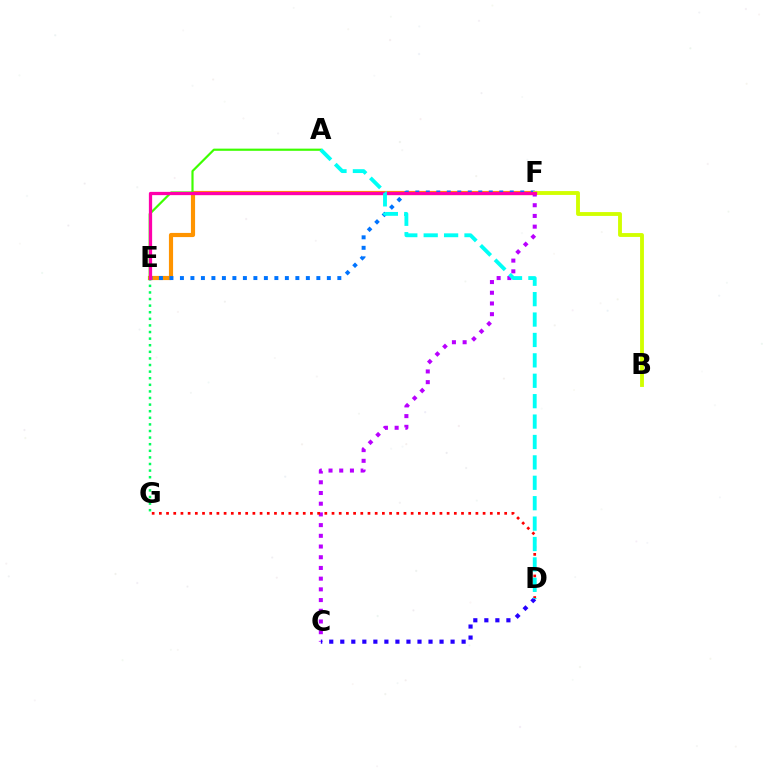{('E', 'F'): [{'color': '#ff9400', 'line_style': 'solid', 'thickness': 2.99}, {'color': '#0074ff', 'line_style': 'dotted', 'thickness': 2.85}, {'color': '#ff00ac', 'line_style': 'solid', 'thickness': 2.35}], ('E', 'G'): [{'color': '#00ff5c', 'line_style': 'dotted', 'thickness': 1.79}], ('B', 'F'): [{'color': '#d1ff00', 'line_style': 'solid', 'thickness': 2.78}], ('C', 'F'): [{'color': '#b900ff', 'line_style': 'dotted', 'thickness': 2.91}], ('A', 'E'): [{'color': '#3dff00', 'line_style': 'solid', 'thickness': 1.57}], ('D', 'G'): [{'color': '#ff0000', 'line_style': 'dotted', 'thickness': 1.95}], ('C', 'D'): [{'color': '#2500ff', 'line_style': 'dotted', 'thickness': 3.0}], ('A', 'D'): [{'color': '#00fff6', 'line_style': 'dashed', 'thickness': 2.77}]}